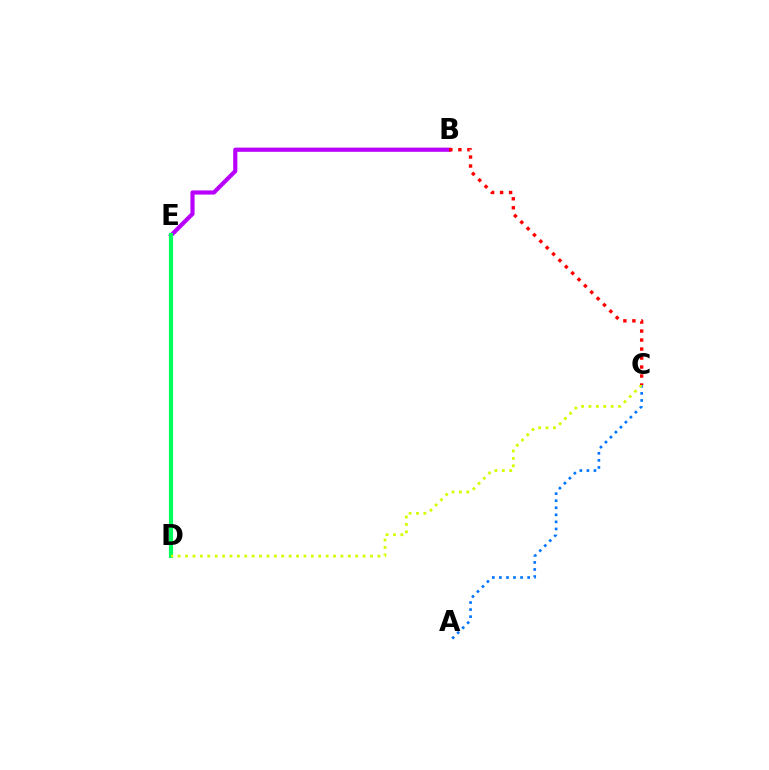{('A', 'C'): [{'color': '#0074ff', 'line_style': 'dotted', 'thickness': 1.92}], ('B', 'E'): [{'color': '#b900ff', 'line_style': 'solid', 'thickness': 3.0}], ('D', 'E'): [{'color': '#00ff5c', 'line_style': 'solid', 'thickness': 2.99}], ('C', 'D'): [{'color': '#d1ff00', 'line_style': 'dotted', 'thickness': 2.01}], ('B', 'C'): [{'color': '#ff0000', 'line_style': 'dotted', 'thickness': 2.44}]}